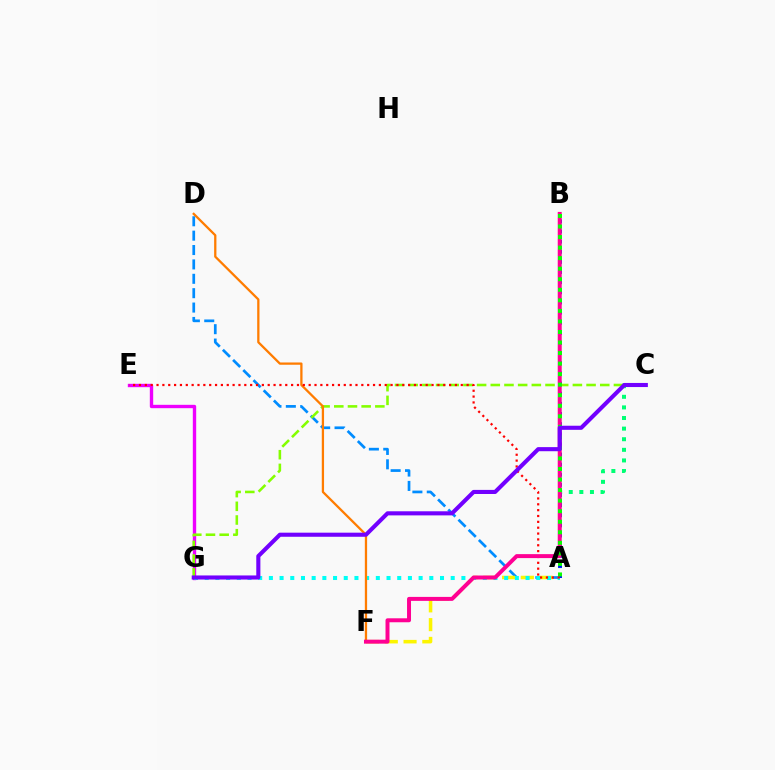{('A', 'D'): [{'color': '#008cff', 'line_style': 'dashed', 'thickness': 1.95}], ('A', 'C'): [{'color': '#00ff74', 'line_style': 'dotted', 'thickness': 2.88}], ('A', 'F'): [{'color': '#fcf500', 'line_style': 'dashed', 'thickness': 2.55}], ('E', 'G'): [{'color': '#ee00ff', 'line_style': 'solid', 'thickness': 2.43}], ('A', 'G'): [{'color': '#00fff6', 'line_style': 'dotted', 'thickness': 2.91}], ('A', 'B'): [{'color': '#0010ff', 'line_style': 'dotted', 'thickness': 2.75}, {'color': '#08ff00', 'line_style': 'dotted', 'thickness': 2.86}], ('C', 'G'): [{'color': '#84ff00', 'line_style': 'dashed', 'thickness': 1.86}, {'color': '#7200ff', 'line_style': 'solid', 'thickness': 2.95}], ('D', 'F'): [{'color': '#ff7c00', 'line_style': 'solid', 'thickness': 1.64}], ('A', 'E'): [{'color': '#ff0000', 'line_style': 'dotted', 'thickness': 1.59}], ('B', 'F'): [{'color': '#ff0094', 'line_style': 'solid', 'thickness': 2.86}]}